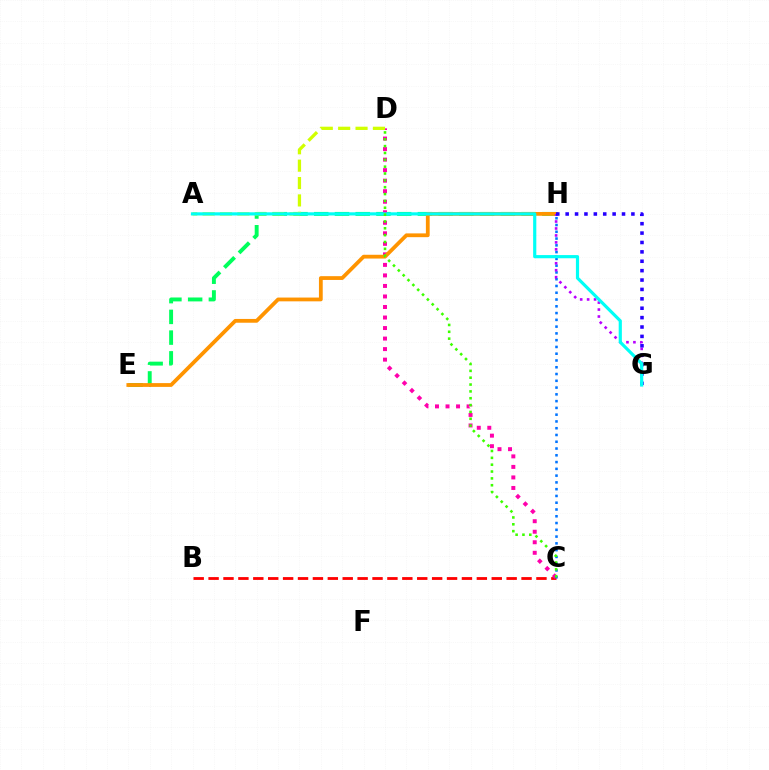{('E', 'H'): [{'color': '#00ff5c', 'line_style': 'dashed', 'thickness': 2.82}, {'color': '#ff9400', 'line_style': 'solid', 'thickness': 2.72}], ('B', 'C'): [{'color': '#ff0000', 'line_style': 'dashed', 'thickness': 2.02}], ('C', 'D'): [{'color': '#ff00ac', 'line_style': 'dotted', 'thickness': 2.86}, {'color': '#3dff00', 'line_style': 'dotted', 'thickness': 1.86}], ('C', 'H'): [{'color': '#0074ff', 'line_style': 'dotted', 'thickness': 1.84}], ('A', 'D'): [{'color': '#d1ff00', 'line_style': 'dashed', 'thickness': 2.36}], ('G', 'H'): [{'color': '#b900ff', 'line_style': 'dotted', 'thickness': 1.89}, {'color': '#2500ff', 'line_style': 'dotted', 'thickness': 2.55}], ('A', 'G'): [{'color': '#00fff6', 'line_style': 'solid', 'thickness': 2.29}]}